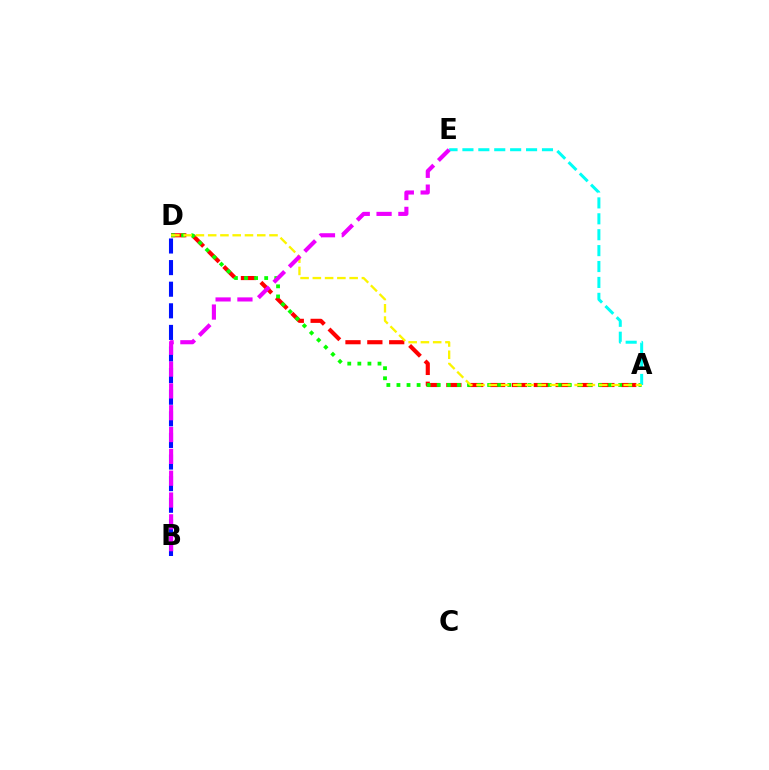{('A', 'D'): [{'color': '#ff0000', 'line_style': 'dashed', 'thickness': 2.97}, {'color': '#08ff00', 'line_style': 'dotted', 'thickness': 2.74}, {'color': '#fcf500', 'line_style': 'dashed', 'thickness': 1.67}], ('B', 'D'): [{'color': '#0010ff', 'line_style': 'dashed', 'thickness': 2.93}], ('A', 'E'): [{'color': '#00fff6', 'line_style': 'dashed', 'thickness': 2.16}], ('B', 'E'): [{'color': '#ee00ff', 'line_style': 'dashed', 'thickness': 2.96}]}